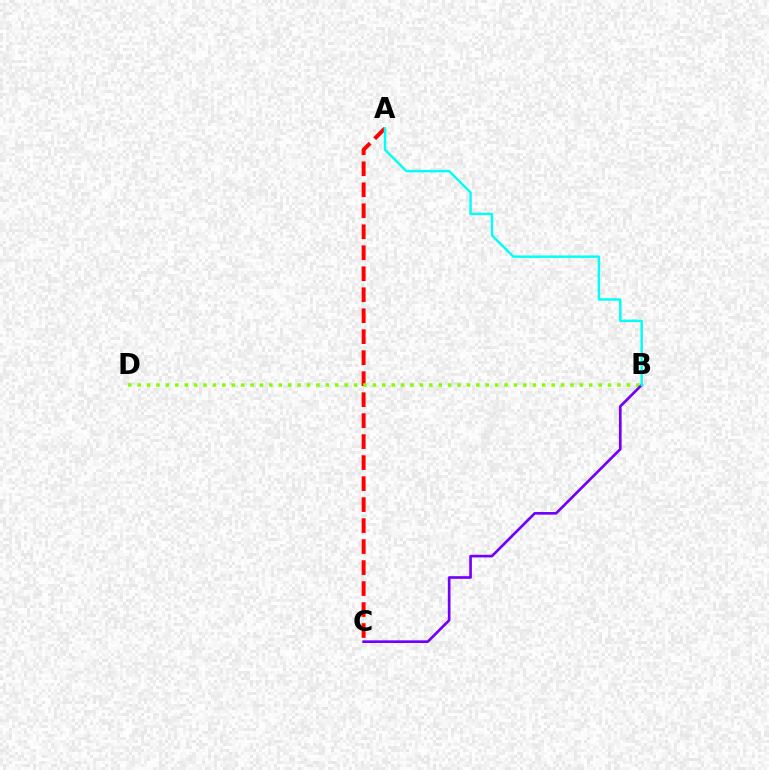{('A', 'C'): [{'color': '#ff0000', 'line_style': 'dashed', 'thickness': 2.85}], ('B', 'D'): [{'color': '#84ff00', 'line_style': 'dotted', 'thickness': 2.56}], ('B', 'C'): [{'color': '#7200ff', 'line_style': 'solid', 'thickness': 1.92}], ('A', 'B'): [{'color': '#00fff6', 'line_style': 'solid', 'thickness': 1.75}]}